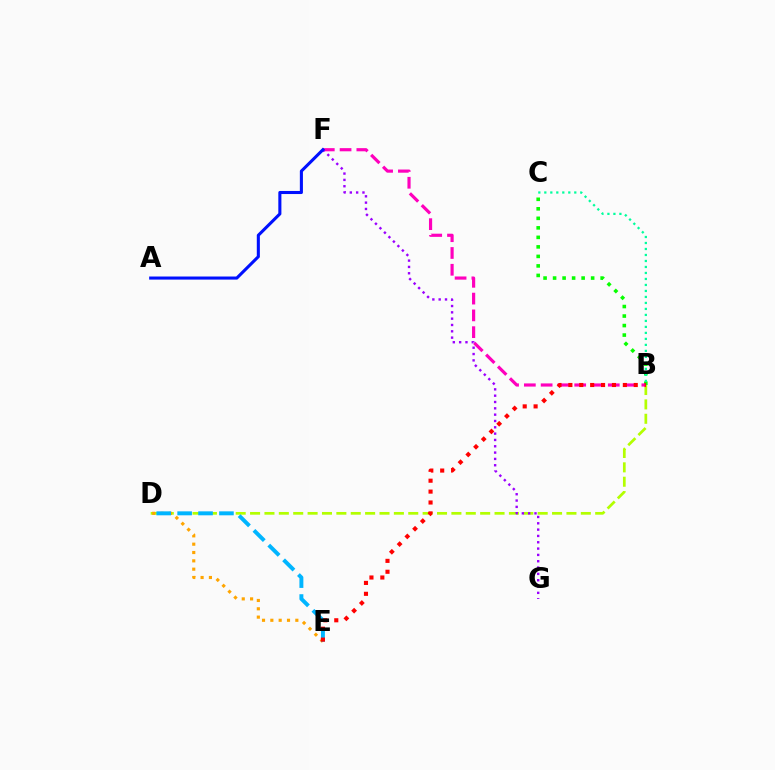{('B', 'C'): [{'color': '#08ff00', 'line_style': 'dotted', 'thickness': 2.58}, {'color': '#00ff9d', 'line_style': 'dotted', 'thickness': 1.63}], ('B', 'D'): [{'color': '#b3ff00', 'line_style': 'dashed', 'thickness': 1.95}], ('D', 'E'): [{'color': '#ffa500', 'line_style': 'dotted', 'thickness': 2.26}, {'color': '#00b5ff', 'line_style': 'dashed', 'thickness': 2.84}], ('B', 'F'): [{'color': '#ff00bd', 'line_style': 'dashed', 'thickness': 2.28}], ('B', 'E'): [{'color': '#ff0000', 'line_style': 'dotted', 'thickness': 2.96}], ('F', 'G'): [{'color': '#9b00ff', 'line_style': 'dotted', 'thickness': 1.72}], ('A', 'F'): [{'color': '#0010ff', 'line_style': 'solid', 'thickness': 2.21}]}